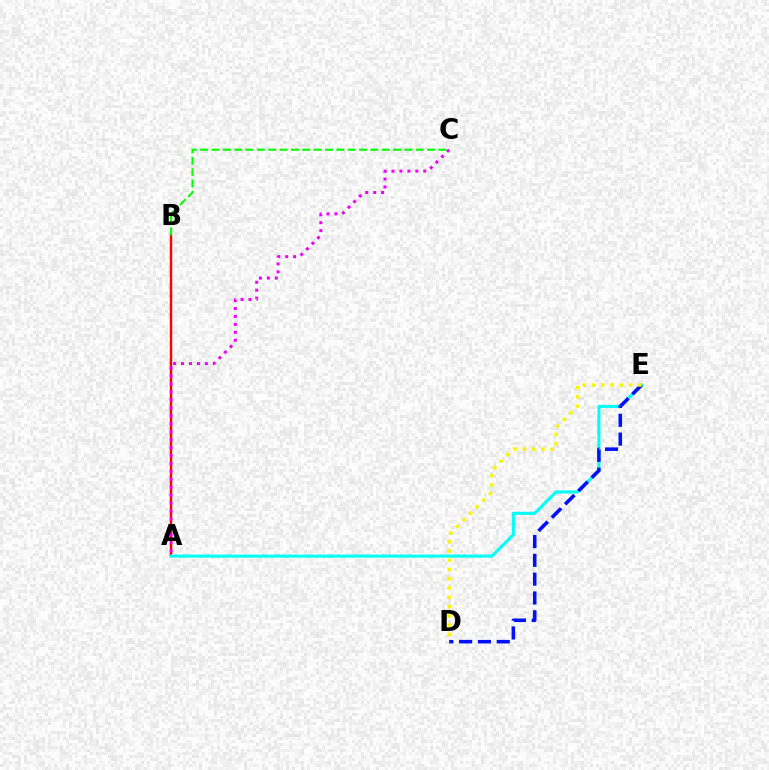{('A', 'B'): [{'color': '#ff0000', 'line_style': 'solid', 'thickness': 1.75}], ('A', 'C'): [{'color': '#ee00ff', 'line_style': 'dotted', 'thickness': 2.16}], ('B', 'C'): [{'color': '#08ff00', 'line_style': 'dashed', 'thickness': 1.54}], ('A', 'E'): [{'color': '#00fff6', 'line_style': 'solid', 'thickness': 2.21}], ('D', 'E'): [{'color': '#0010ff', 'line_style': 'dashed', 'thickness': 2.55}, {'color': '#fcf500', 'line_style': 'dotted', 'thickness': 2.52}]}